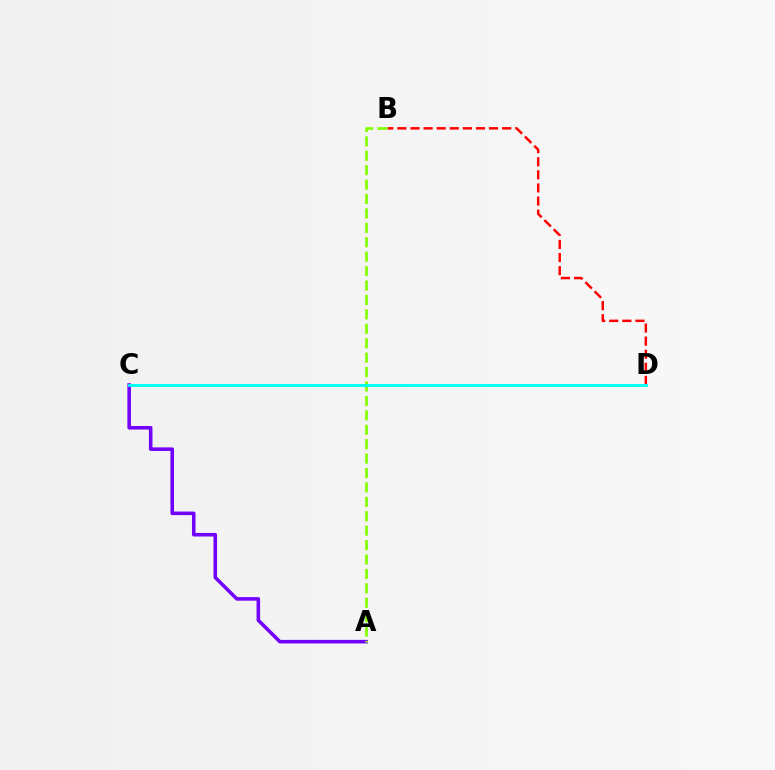{('A', 'C'): [{'color': '#7200ff', 'line_style': 'solid', 'thickness': 2.56}], ('B', 'D'): [{'color': '#ff0000', 'line_style': 'dashed', 'thickness': 1.78}], ('A', 'B'): [{'color': '#84ff00', 'line_style': 'dashed', 'thickness': 1.96}], ('C', 'D'): [{'color': '#00fff6', 'line_style': 'solid', 'thickness': 2.05}]}